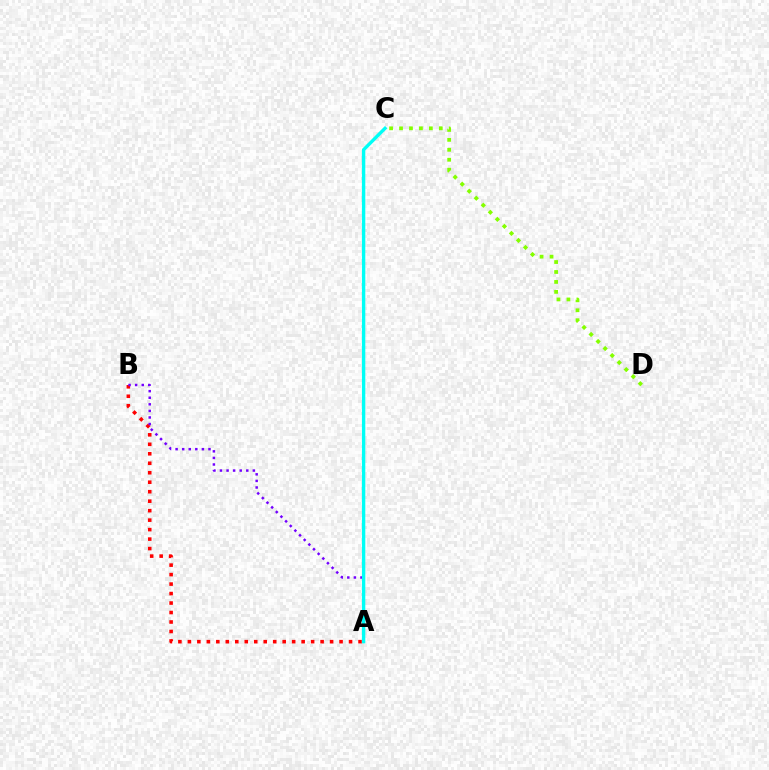{('C', 'D'): [{'color': '#84ff00', 'line_style': 'dotted', 'thickness': 2.7}], ('A', 'B'): [{'color': '#ff0000', 'line_style': 'dotted', 'thickness': 2.58}, {'color': '#7200ff', 'line_style': 'dotted', 'thickness': 1.79}], ('A', 'C'): [{'color': '#00fff6', 'line_style': 'solid', 'thickness': 2.43}]}